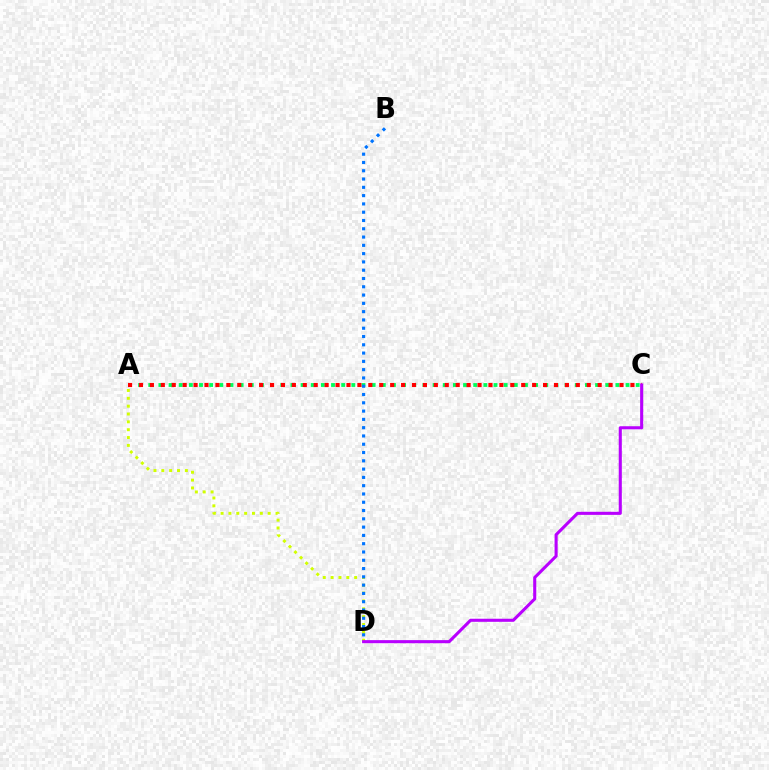{('A', 'C'): [{'color': '#00ff5c', 'line_style': 'dotted', 'thickness': 2.76}, {'color': '#ff0000', 'line_style': 'dotted', 'thickness': 2.97}], ('A', 'D'): [{'color': '#d1ff00', 'line_style': 'dotted', 'thickness': 2.13}], ('B', 'D'): [{'color': '#0074ff', 'line_style': 'dotted', 'thickness': 2.25}], ('C', 'D'): [{'color': '#b900ff', 'line_style': 'solid', 'thickness': 2.22}]}